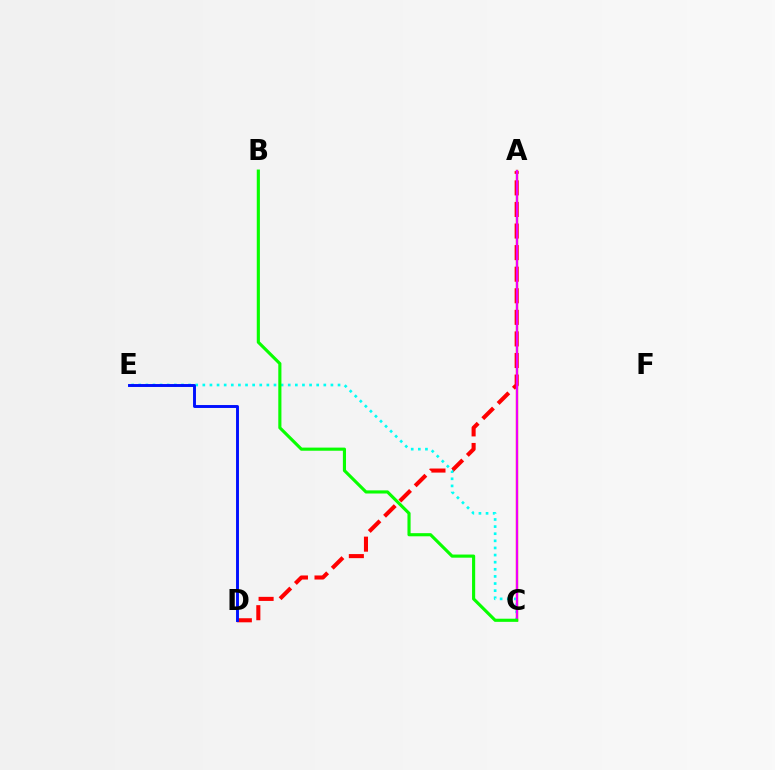{('A', 'C'): [{'color': '#fcf500', 'line_style': 'solid', 'thickness': 1.77}, {'color': '#ee00ff', 'line_style': 'solid', 'thickness': 1.68}], ('A', 'D'): [{'color': '#ff0000', 'line_style': 'dashed', 'thickness': 2.93}], ('C', 'E'): [{'color': '#00fff6', 'line_style': 'dotted', 'thickness': 1.93}], ('D', 'E'): [{'color': '#0010ff', 'line_style': 'solid', 'thickness': 2.11}], ('B', 'C'): [{'color': '#08ff00', 'line_style': 'solid', 'thickness': 2.25}]}